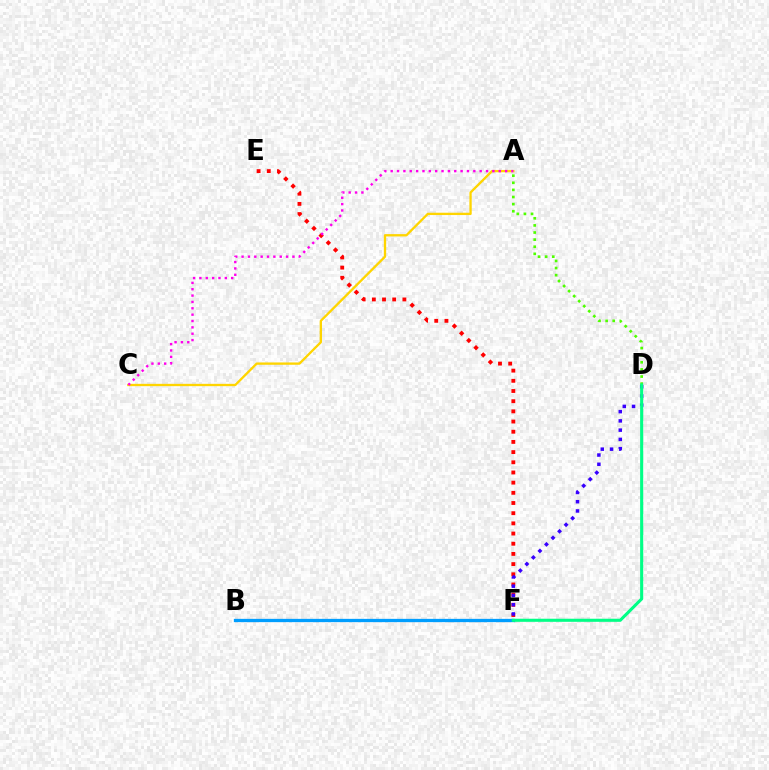{('A', 'C'): [{'color': '#ffd500', 'line_style': 'solid', 'thickness': 1.67}, {'color': '#ff00ed', 'line_style': 'dotted', 'thickness': 1.73}], ('E', 'F'): [{'color': '#ff0000', 'line_style': 'dotted', 'thickness': 2.77}], ('A', 'D'): [{'color': '#4fff00', 'line_style': 'dotted', 'thickness': 1.93}], ('B', 'F'): [{'color': '#009eff', 'line_style': 'solid', 'thickness': 2.37}], ('D', 'F'): [{'color': '#3700ff', 'line_style': 'dotted', 'thickness': 2.51}, {'color': '#00ff86', 'line_style': 'solid', 'thickness': 2.22}]}